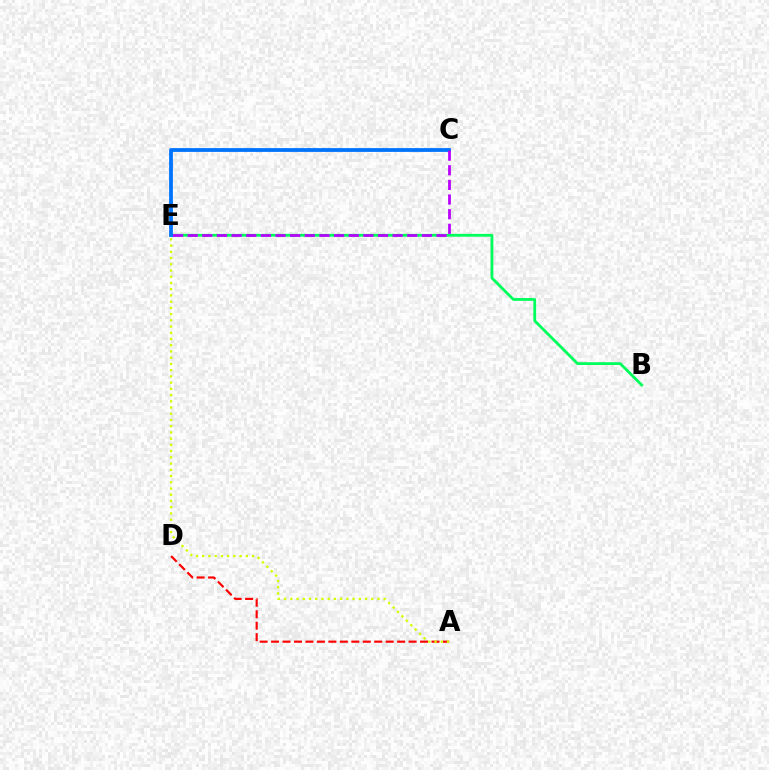{('B', 'E'): [{'color': '#00ff5c', 'line_style': 'solid', 'thickness': 2.02}], ('A', 'D'): [{'color': '#ff0000', 'line_style': 'dashed', 'thickness': 1.56}], ('C', 'E'): [{'color': '#0074ff', 'line_style': 'solid', 'thickness': 2.73}, {'color': '#b900ff', 'line_style': 'dashed', 'thickness': 1.99}], ('A', 'E'): [{'color': '#d1ff00', 'line_style': 'dotted', 'thickness': 1.69}]}